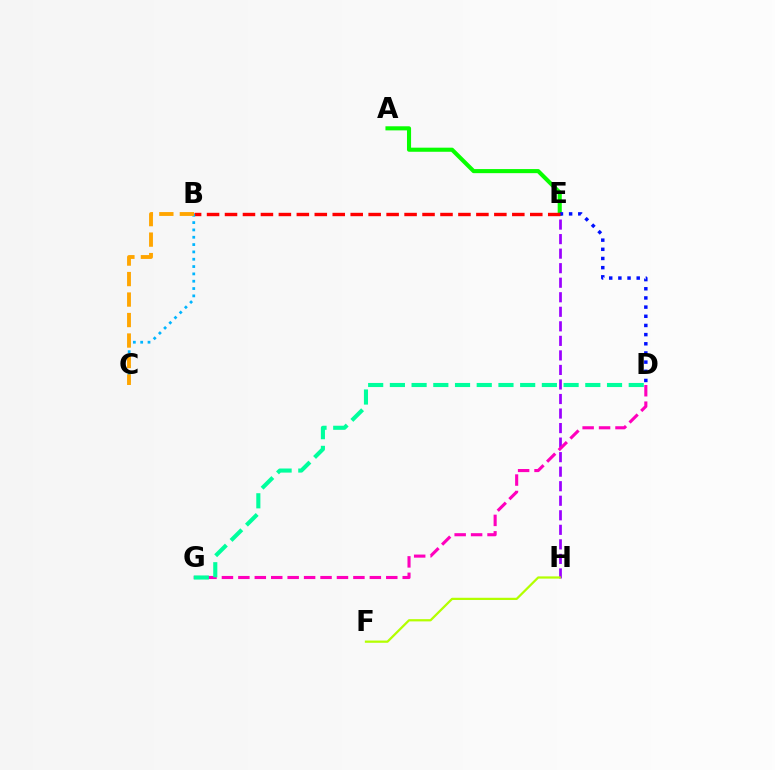{('A', 'E'): [{'color': '#08ff00', 'line_style': 'solid', 'thickness': 2.95}], ('E', 'H'): [{'color': '#9b00ff', 'line_style': 'dashed', 'thickness': 1.97}], ('D', 'E'): [{'color': '#0010ff', 'line_style': 'dotted', 'thickness': 2.49}], ('B', 'E'): [{'color': '#ff0000', 'line_style': 'dashed', 'thickness': 2.44}], ('F', 'H'): [{'color': '#b3ff00', 'line_style': 'solid', 'thickness': 1.61}], ('D', 'G'): [{'color': '#ff00bd', 'line_style': 'dashed', 'thickness': 2.23}, {'color': '#00ff9d', 'line_style': 'dashed', 'thickness': 2.95}], ('B', 'C'): [{'color': '#00b5ff', 'line_style': 'dotted', 'thickness': 1.99}, {'color': '#ffa500', 'line_style': 'dashed', 'thickness': 2.78}]}